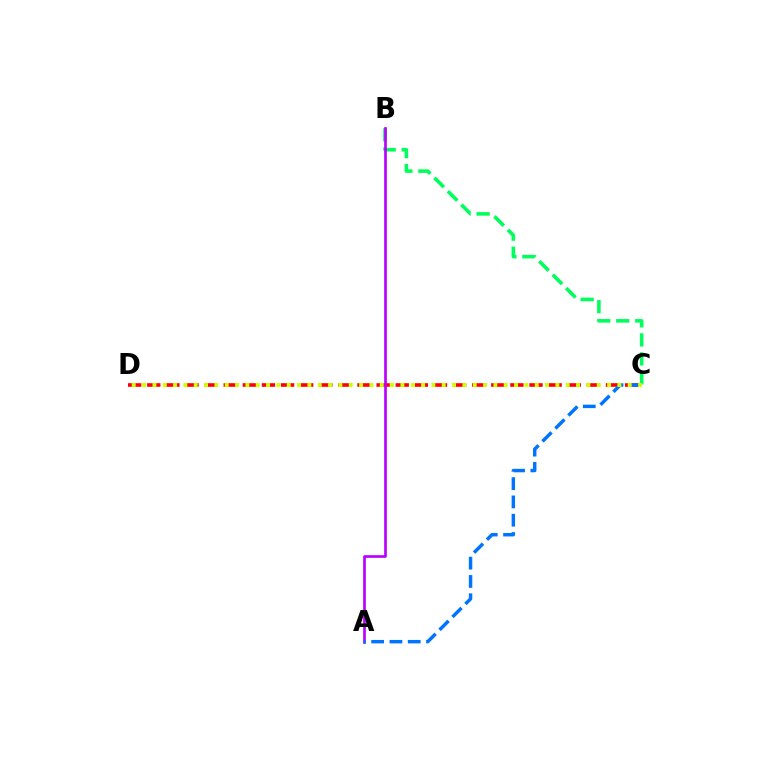{('B', 'C'): [{'color': '#00ff5c', 'line_style': 'dashed', 'thickness': 2.58}], ('C', 'D'): [{'color': '#ff0000', 'line_style': 'dashed', 'thickness': 2.6}, {'color': '#d1ff00', 'line_style': 'dotted', 'thickness': 2.81}], ('A', 'B'): [{'color': '#b900ff', 'line_style': 'solid', 'thickness': 1.92}], ('A', 'C'): [{'color': '#0074ff', 'line_style': 'dashed', 'thickness': 2.49}]}